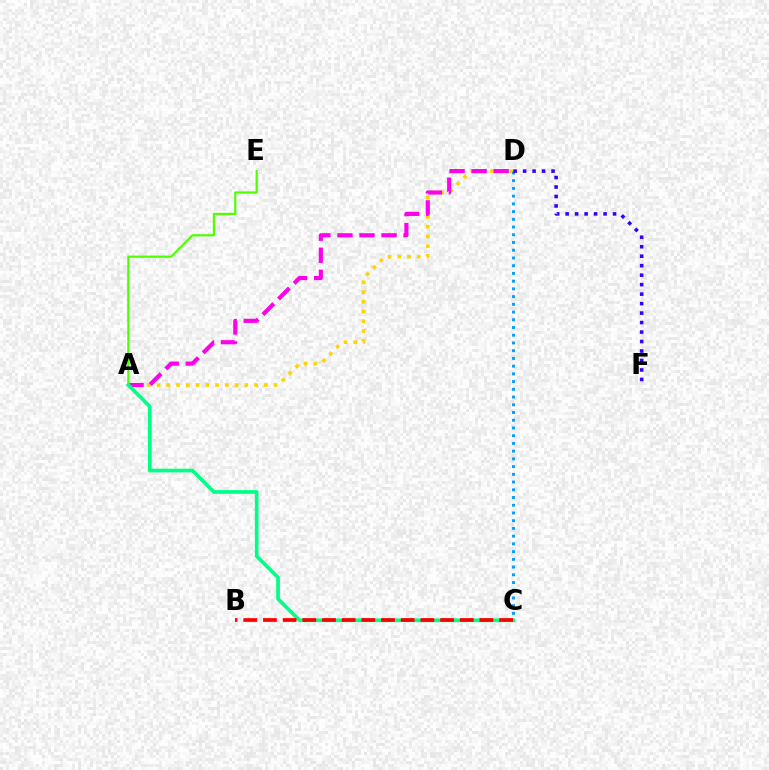{('A', 'D'): [{'color': '#ffd500', 'line_style': 'dotted', 'thickness': 2.65}, {'color': '#ff00ed', 'line_style': 'dashed', 'thickness': 2.99}], ('A', 'E'): [{'color': '#4fff00', 'line_style': 'solid', 'thickness': 1.57}], ('C', 'D'): [{'color': '#009eff', 'line_style': 'dotted', 'thickness': 2.1}], ('A', 'C'): [{'color': '#00ff86', 'line_style': 'solid', 'thickness': 2.65}], ('B', 'C'): [{'color': '#ff0000', 'line_style': 'dashed', 'thickness': 2.67}], ('D', 'F'): [{'color': '#3700ff', 'line_style': 'dotted', 'thickness': 2.58}]}